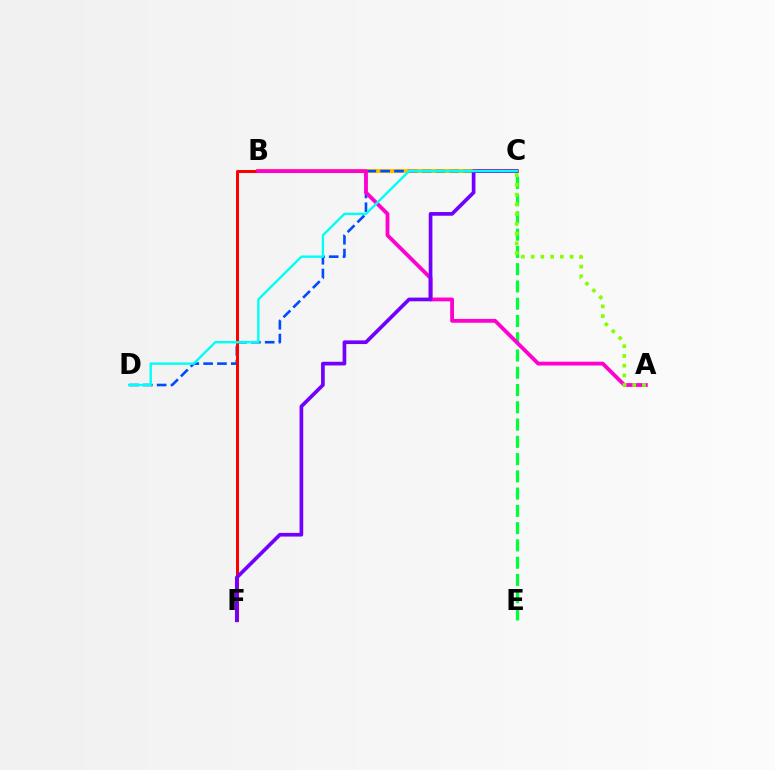{('B', 'C'): [{'color': '#ffbd00', 'line_style': 'solid', 'thickness': 2.95}], ('C', 'D'): [{'color': '#004bff', 'line_style': 'dashed', 'thickness': 1.88}, {'color': '#00fff6', 'line_style': 'solid', 'thickness': 1.71}], ('B', 'F'): [{'color': '#ff0000', 'line_style': 'solid', 'thickness': 2.18}], ('C', 'E'): [{'color': '#00ff39', 'line_style': 'dashed', 'thickness': 2.35}], ('A', 'B'): [{'color': '#ff00cf', 'line_style': 'solid', 'thickness': 2.75}], ('C', 'F'): [{'color': '#7200ff', 'line_style': 'solid', 'thickness': 2.65}], ('A', 'C'): [{'color': '#84ff00', 'line_style': 'dotted', 'thickness': 2.65}]}